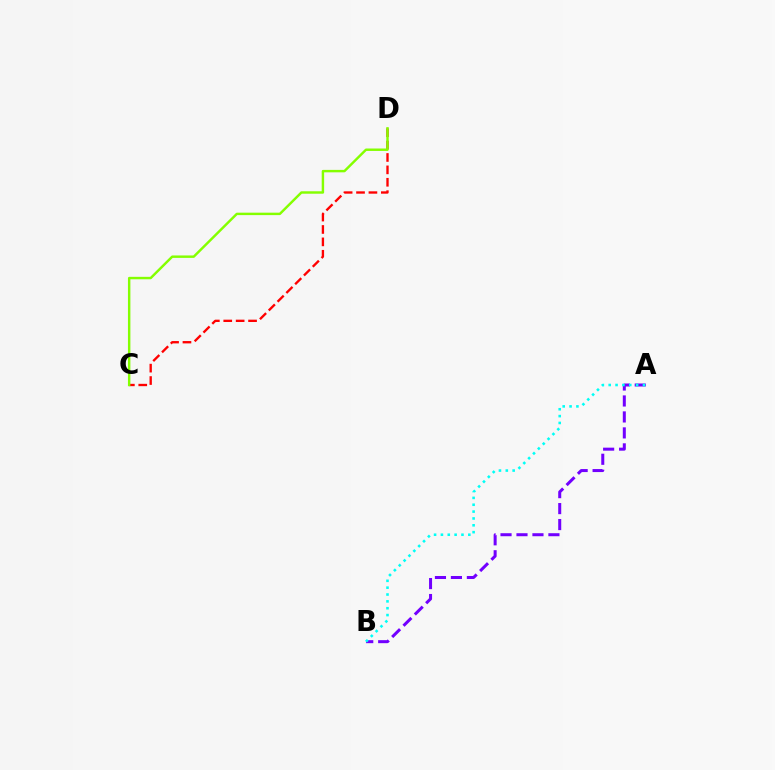{('A', 'B'): [{'color': '#7200ff', 'line_style': 'dashed', 'thickness': 2.17}, {'color': '#00fff6', 'line_style': 'dotted', 'thickness': 1.86}], ('C', 'D'): [{'color': '#ff0000', 'line_style': 'dashed', 'thickness': 1.68}, {'color': '#84ff00', 'line_style': 'solid', 'thickness': 1.75}]}